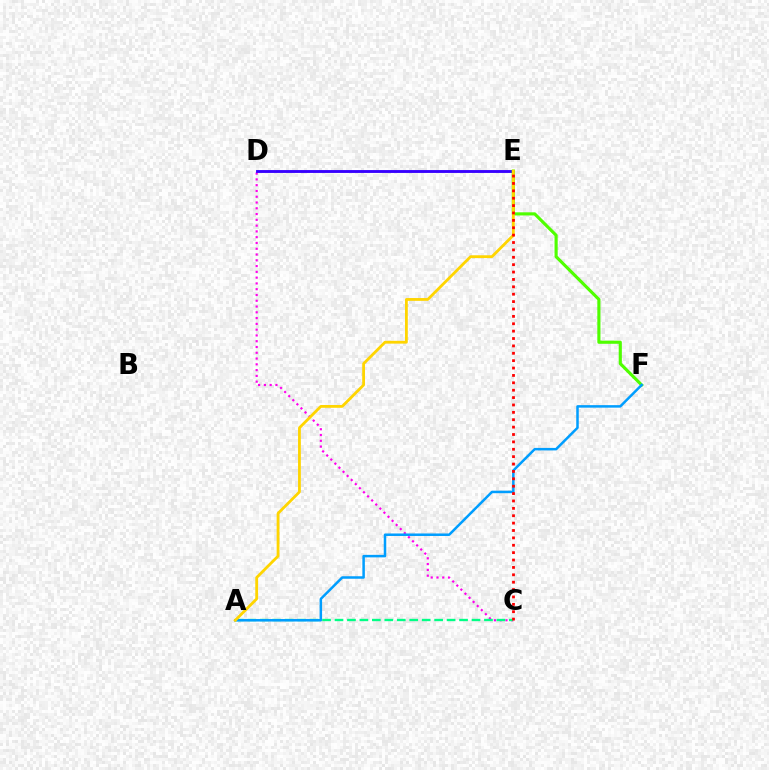{('C', 'D'): [{'color': '#ff00ed', 'line_style': 'dotted', 'thickness': 1.57}], ('D', 'E'): [{'color': '#3700ff', 'line_style': 'solid', 'thickness': 2.06}], ('E', 'F'): [{'color': '#4fff00', 'line_style': 'solid', 'thickness': 2.26}], ('A', 'C'): [{'color': '#00ff86', 'line_style': 'dashed', 'thickness': 1.69}], ('A', 'F'): [{'color': '#009eff', 'line_style': 'solid', 'thickness': 1.81}], ('A', 'E'): [{'color': '#ffd500', 'line_style': 'solid', 'thickness': 2.02}], ('C', 'E'): [{'color': '#ff0000', 'line_style': 'dotted', 'thickness': 2.01}]}